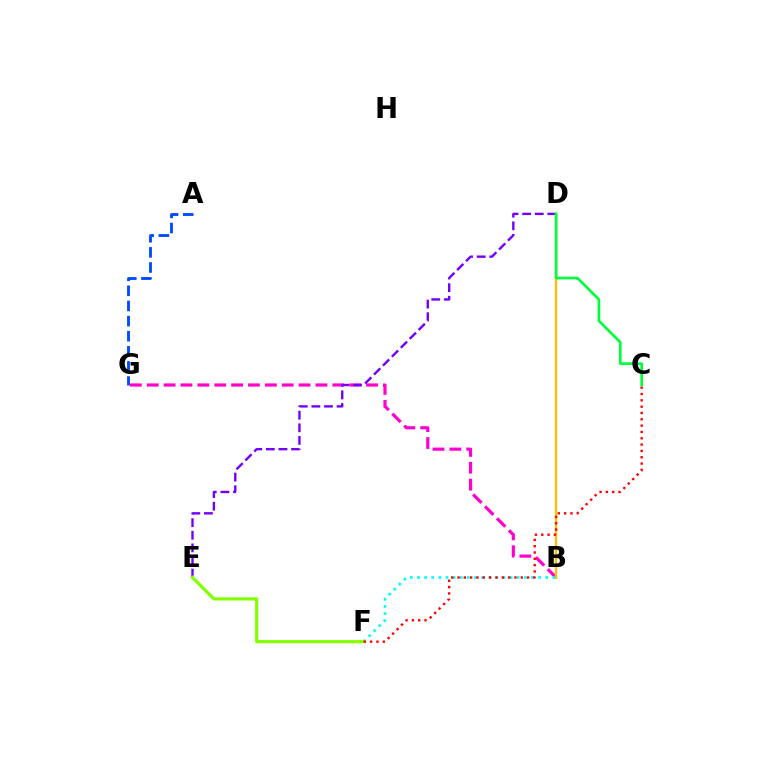{('B', 'G'): [{'color': '#ff00cf', 'line_style': 'dashed', 'thickness': 2.29}], ('D', 'E'): [{'color': '#7200ff', 'line_style': 'dashed', 'thickness': 1.71}], ('B', 'D'): [{'color': '#ffbd00', 'line_style': 'solid', 'thickness': 1.63}], ('B', 'F'): [{'color': '#00fff6', 'line_style': 'dotted', 'thickness': 1.94}], ('E', 'F'): [{'color': '#84ff00', 'line_style': 'solid', 'thickness': 2.29}], ('C', 'F'): [{'color': '#ff0000', 'line_style': 'dotted', 'thickness': 1.72}], ('C', 'D'): [{'color': '#00ff39', 'line_style': 'solid', 'thickness': 1.92}], ('A', 'G'): [{'color': '#004bff', 'line_style': 'dashed', 'thickness': 2.05}]}